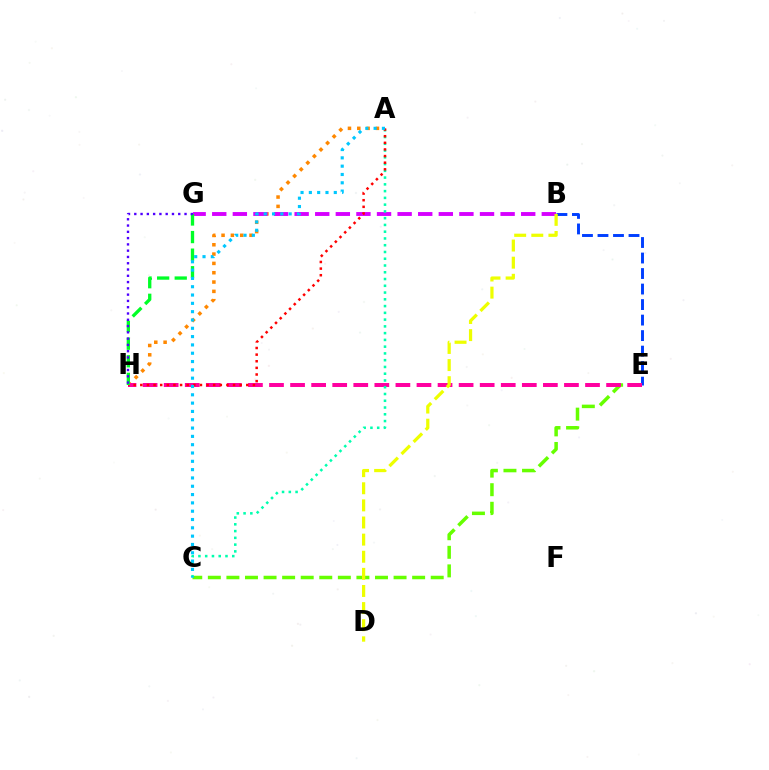{('B', 'E'): [{'color': '#003fff', 'line_style': 'dashed', 'thickness': 2.11}], ('A', 'H'): [{'color': '#ff8800', 'line_style': 'dotted', 'thickness': 2.53}, {'color': '#ff0000', 'line_style': 'dotted', 'thickness': 1.8}], ('C', 'E'): [{'color': '#66ff00', 'line_style': 'dashed', 'thickness': 2.52}], ('E', 'H'): [{'color': '#ff00a0', 'line_style': 'dashed', 'thickness': 2.86}], ('B', 'G'): [{'color': '#d600ff', 'line_style': 'dashed', 'thickness': 2.8}], ('A', 'C'): [{'color': '#00ffaf', 'line_style': 'dotted', 'thickness': 1.84}, {'color': '#00c7ff', 'line_style': 'dotted', 'thickness': 2.26}], ('B', 'D'): [{'color': '#eeff00', 'line_style': 'dashed', 'thickness': 2.33}], ('G', 'H'): [{'color': '#00ff27', 'line_style': 'dashed', 'thickness': 2.39}, {'color': '#4f00ff', 'line_style': 'dotted', 'thickness': 1.71}]}